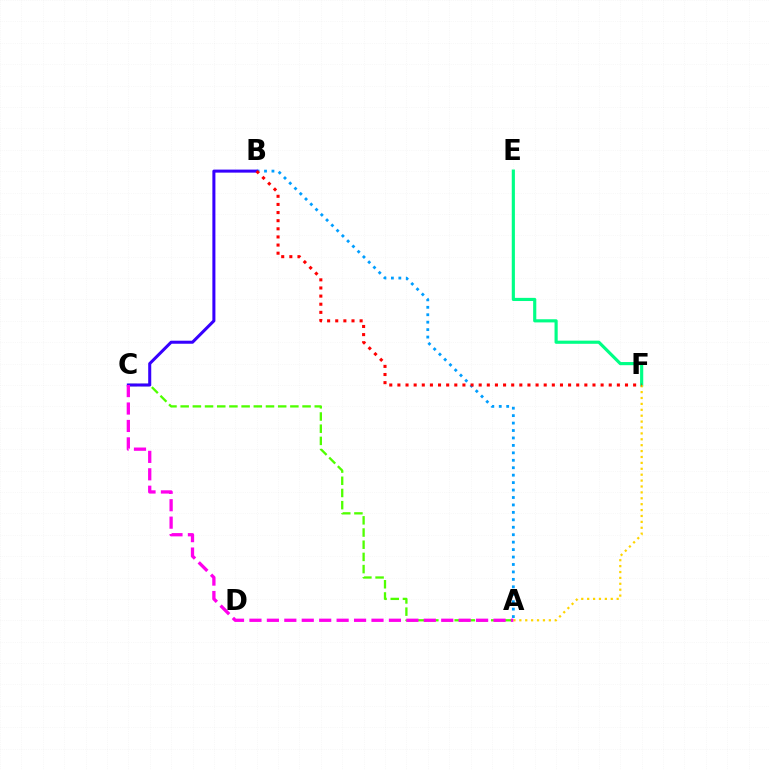{('A', 'C'): [{'color': '#4fff00', 'line_style': 'dashed', 'thickness': 1.66}, {'color': '#ff00ed', 'line_style': 'dashed', 'thickness': 2.37}], ('E', 'F'): [{'color': '#00ff86', 'line_style': 'solid', 'thickness': 2.27}], ('A', 'F'): [{'color': '#ffd500', 'line_style': 'dotted', 'thickness': 1.6}], ('A', 'B'): [{'color': '#009eff', 'line_style': 'dotted', 'thickness': 2.02}], ('B', 'C'): [{'color': '#3700ff', 'line_style': 'solid', 'thickness': 2.19}], ('B', 'F'): [{'color': '#ff0000', 'line_style': 'dotted', 'thickness': 2.21}]}